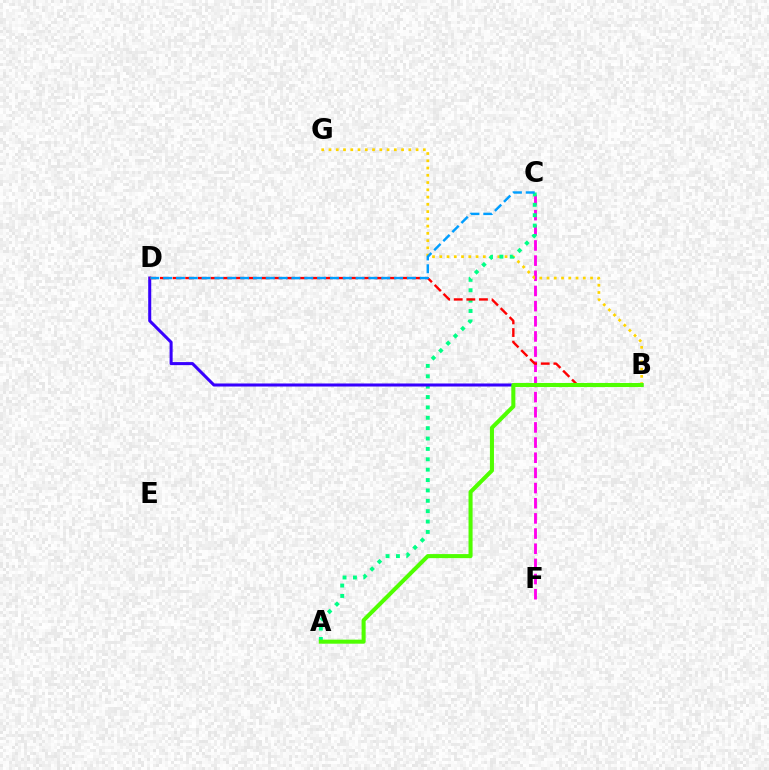{('C', 'F'): [{'color': '#ff00ed', 'line_style': 'dashed', 'thickness': 2.06}], ('B', 'G'): [{'color': '#ffd500', 'line_style': 'dotted', 'thickness': 1.97}], ('A', 'C'): [{'color': '#00ff86', 'line_style': 'dotted', 'thickness': 2.82}], ('B', 'D'): [{'color': '#3700ff', 'line_style': 'solid', 'thickness': 2.19}, {'color': '#ff0000', 'line_style': 'dashed', 'thickness': 1.71}], ('A', 'B'): [{'color': '#4fff00', 'line_style': 'solid', 'thickness': 2.92}], ('C', 'D'): [{'color': '#009eff', 'line_style': 'dashed', 'thickness': 1.74}]}